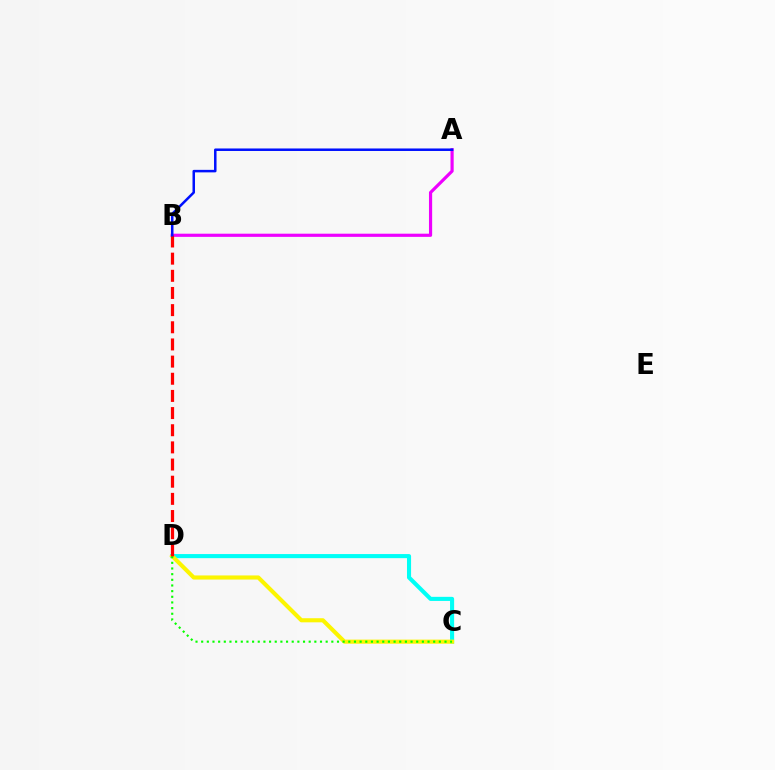{('A', 'B'): [{'color': '#ee00ff', 'line_style': 'solid', 'thickness': 2.29}, {'color': '#0010ff', 'line_style': 'solid', 'thickness': 1.81}], ('C', 'D'): [{'color': '#00fff6', 'line_style': 'solid', 'thickness': 2.94}, {'color': '#fcf500', 'line_style': 'solid', 'thickness': 2.95}, {'color': '#08ff00', 'line_style': 'dotted', 'thickness': 1.54}], ('B', 'D'): [{'color': '#ff0000', 'line_style': 'dashed', 'thickness': 2.33}]}